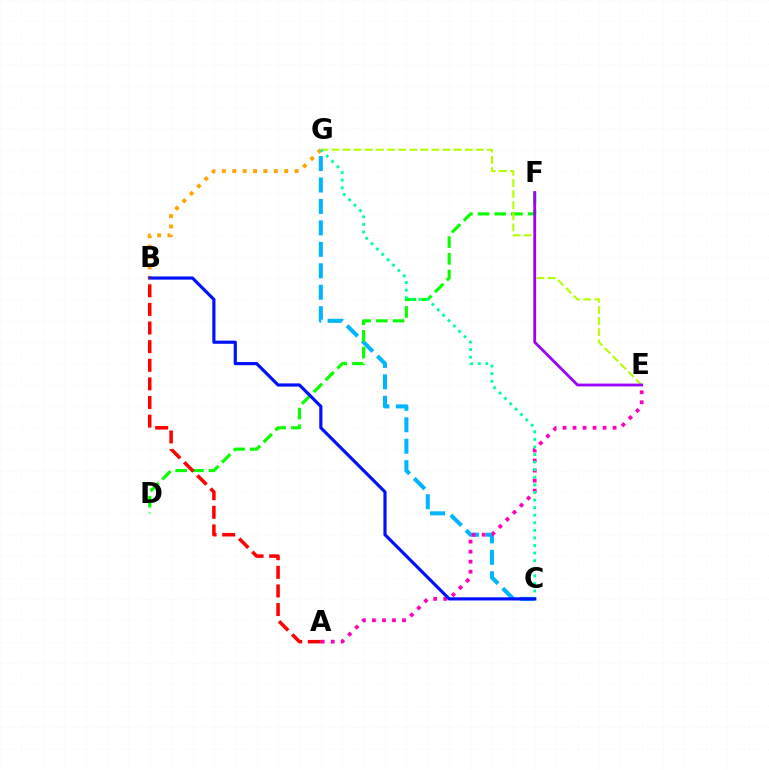{('B', 'G'): [{'color': '#ffa500', 'line_style': 'dotted', 'thickness': 2.82}], ('C', 'G'): [{'color': '#00b5ff', 'line_style': 'dashed', 'thickness': 2.91}, {'color': '#00ff9d', 'line_style': 'dotted', 'thickness': 2.06}], ('D', 'F'): [{'color': '#08ff00', 'line_style': 'dashed', 'thickness': 2.27}], ('A', 'E'): [{'color': '#ff00bd', 'line_style': 'dotted', 'thickness': 2.72}], ('E', 'G'): [{'color': '#b3ff00', 'line_style': 'dashed', 'thickness': 1.51}], ('B', 'C'): [{'color': '#0010ff', 'line_style': 'solid', 'thickness': 2.28}], ('E', 'F'): [{'color': '#9b00ff', 'line_style': 'solid', 'thickness': 2.02}], ('A', 'B'): [{'color': '#ff0000', 'line_style': 'dashed', 'thickness': 2.53}]}